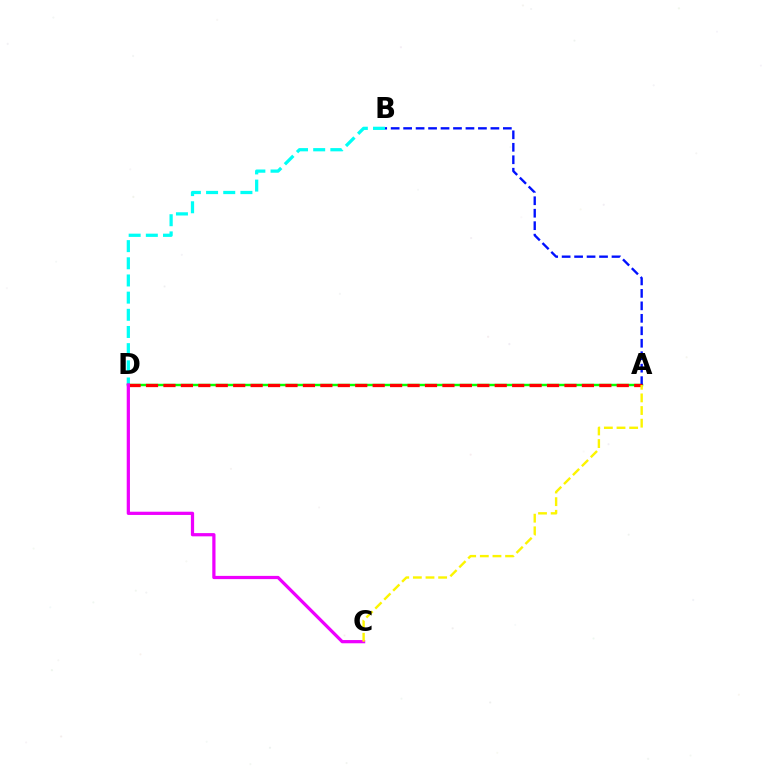{('B', 'D'): [{'color': '#00fff6', 'line_style': 'dashed', 'thickness': 2.33}], ('A', 'D'): [{'color': '#08ff00', 'line_style': 'solid', 'thickness': 1.76}, {'color': '#ff0000', 'line_style': 'dashed', 'thickness': 2.37}], ('A', 'B'): [{'color': '#0010ff', 'line_style': 'dashed', 'thickness': 1.69}], ('C', 'D'): [{'color': '#ee00ff', 'line_style': 'solid', 'thickness': 2.33}], ('A', 'C'): [{'color': '#fcf500', 'line_style': 'dashed', 'thickness': 1.72}]}